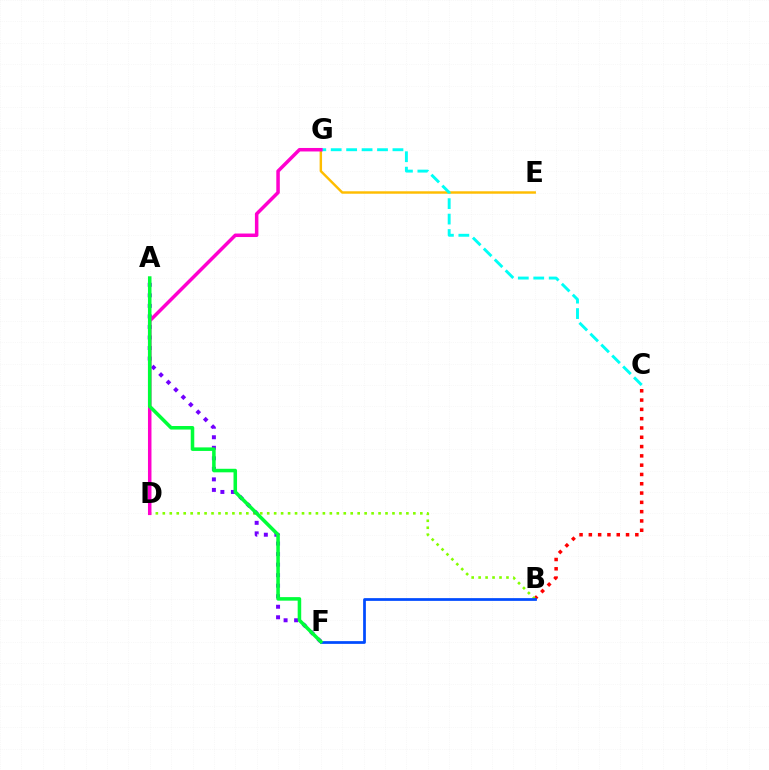{('B', 'C'): [{'color': '#ff0000', 'line_style': 'dotted', 'thickness': 2.53}], ('B', 'D'): [{'color': '#84ff00', 'line_style': 'dotted', 'thickness': 1.89}], ('A', 'F'): [{'color': '#7200ff', 'line_style': 'dotted', 'thickness': 2.86}, {'color': '#00ff39', 'line_style': 'solid', 'thickness': 2.55}], ('E', 'G'): [{'color': '#ffbd00', 'line_style': 'solid', 'thickness': 1.76}], ('C', 'G'): [{'color': '#00fff6', 'line_style': 'dashed', 'thickness': 2.1}], ('D', 'G'): [{'color': '#ff00cf', 'line_style': 'solid', 'thickness': 2.52}], ('B', 'F'): [{'color': '#004bff', 'line_style': 'solid', 'thickness': 1.97}]}